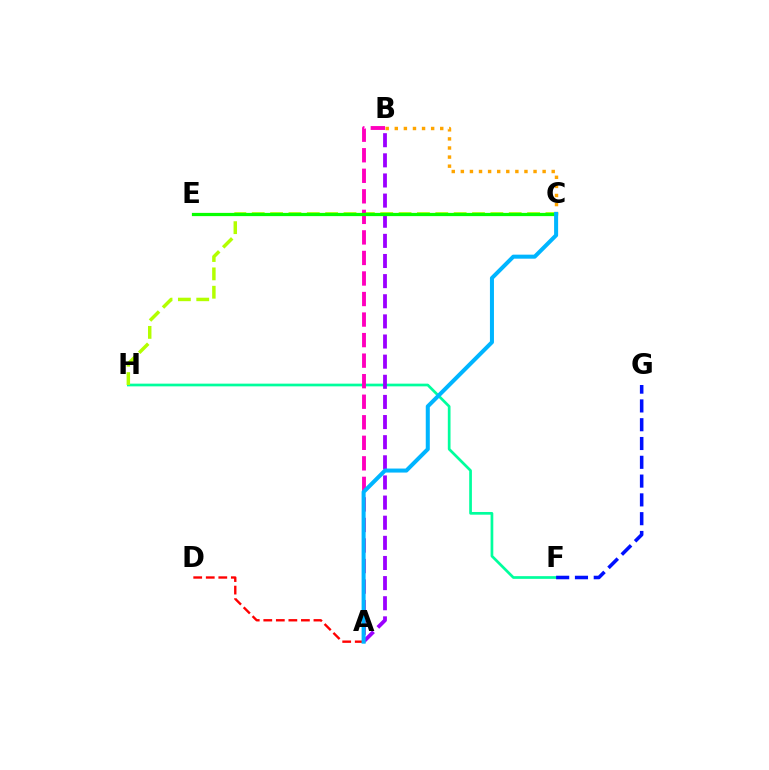{('F', 'H'): [{'color': '#00ff9d', 'line_style': 'solid', 'thickness': 1.95}], ('A', 'B'): [{'color': '#9b00ff', 'line_style': 'dashed', 'thickness': 2.73}, {'color': '#ff00bd', 'line_style': 'dashed', 'thickness': 2.79}], ('C', 'H'): [{'color': '#b3ff00', 'line_style': 'dashed', 'thickness': 2.49}], ('A', 'D'): [{'color': '#ff0000', 'line_style': 'dashed', 'thickness': 1.7}], ('F', 'G'): [{'color': '#0010ff', 'line_style': 'dashed', 'thickness': 2.55}], ('B', 'C'): [{'color': '#ffa500', 'line_style': 'dotted', 'thickness': 2.47}], ('C', 'E'): [{'color': '#08ff00', 'line_style': 'solid', 'thickness': 2.32}], ('A', 'C'): [{'color': '#00b5ff', 'line_style': 'solid', 'thickness': 2.9}]}